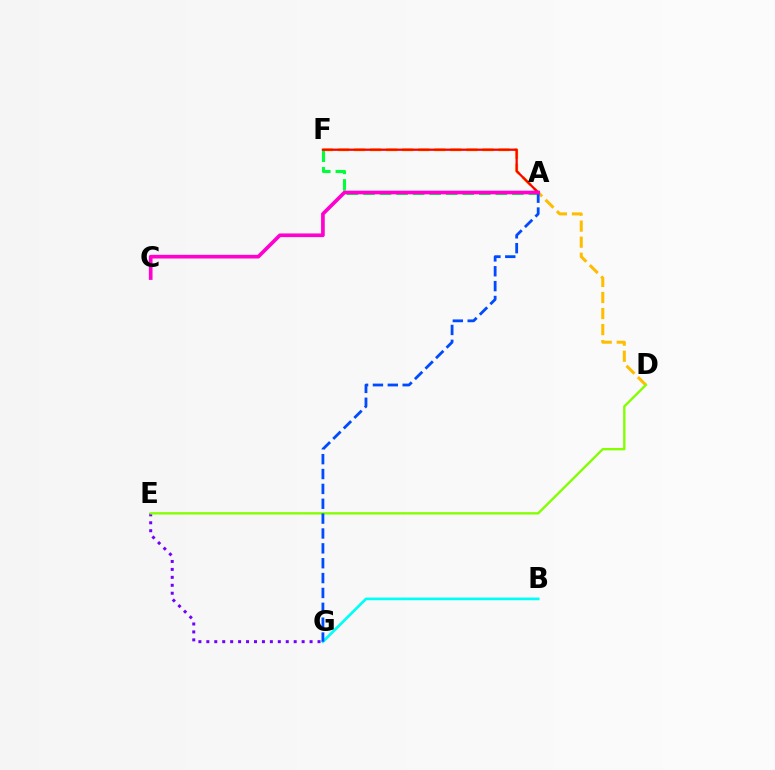{('E', 'G'): [{'color': '#7200ff', 'line_style': 'dotted', 'thickness': 2.16}], ('D', 'F'): [{'color': '#ffbd00', 'line_style': 'dashed', 'thickness': 2.18}], ('A', 'F'): [{'color': '#00ff39', 'line_style': 'dashed', 'thickness': 2.25}, {'color': '#ff0000', 'line_style': 'solid', 'thickness': 1.61}], ('B', 'G'): [{'color': '#00fff6', 'line_style': 'solid', 'thickness': 1.94}], ('D', 'E'): [{'color': '#84ff00', 'line_style': 'solid', 'thickness': 1.7}], ('A', 'G'): [{'color': '#004bff', 'line_style': 'dashed', 'thickness': 2.02}], ('A', 'C'): [{'color': '#ff00cf', 'line_style': 'solid', 'thickness': 2.64}]}